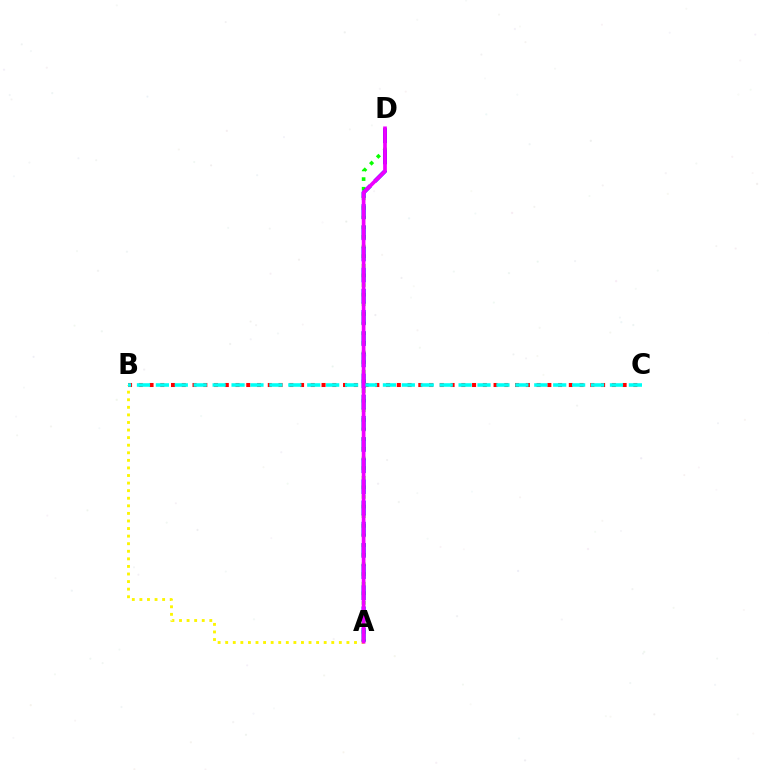{('A', 'B'): [{'color': '#fcf500', 'line_style': 'dotted', 'thickness': 2.06}], ('A', 'D'): [{'color': '#08ff00', 'line_style': 'dotted', 'thickness': 2.62}, {'color': '#0010ff', 'line_style': 'dashed', 'thickness': 2.88}, {'color': '#ee00ff', 'line_style': 'solid', 'thickness': 2.67}], ('B', 'C'): [{'color': '#ff0000', 'line_style': 'dotted', 'thickness': 2.92}, {'color': '#00fff6', 'line_style': 'dashed', 'thickness': 2.57}]}